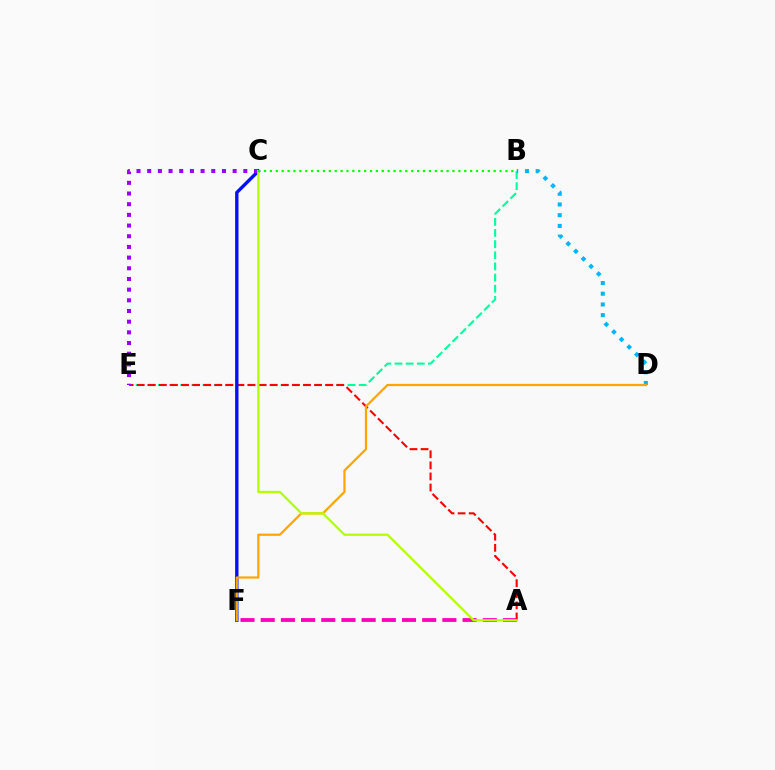{('A', 'F'): [{'color': '#ff00bd', 'line_style': 'dashed', 'thickness': 2.74}], ('B', 'E'): [{'color': '#00ff9d', 'line_style': 'dashed', 'thickness': 1.52}], ('A', 'E'): [{'color': '#ff0000', 'line_style': 'dashed', 'thickness': 1.51}], ('C', 'F'): [{'color': '#0010ff', 'line_style': 'solid', 'thickness': 2.42}], ('C', 'E'): [{'color': '#9b00ff', 'line_style': 'dotted', 'thickness': 2.9}], ('B', 'D'): [{'color': '#00b5ff', 'line_style': 'dotted', 'thickness': 2.91}], ('D', 'F'): [{'color': '#ffa500', 'line_style': 'solid', 'thickness': 1.6}], ('A', 'C'): [{'color': '#b3ff00', 'line_style': 'solid', 'thickness': 1.62}], ('B', 'C'): [{'color': '#08ff00', 'line_style': 'dotted', 'thickness': 1.6}]}